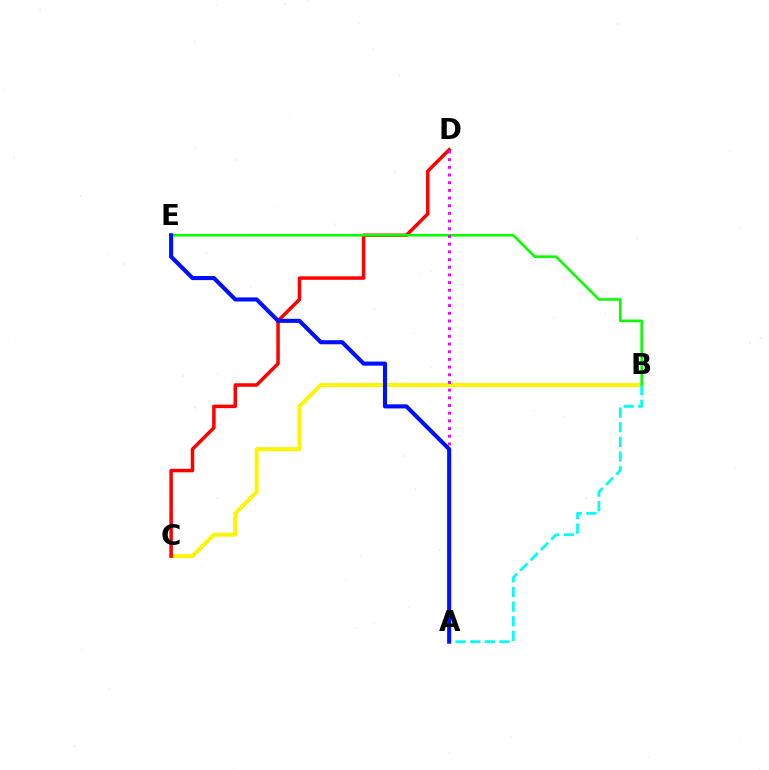{('B', 'C'): [{'color': '#fcf500', 'line_style': 'solid', 'thickness': 2.82}], ('C', 'D'): [{'color': '#ff0000', 'line_style': 'solid', 'thickness': 2.52}], ('B', 'E'): [{'color': '#08ff00', 'line_style': 'solid', 'thickness': 1.85}], ('A', 'B'): [{'color': '#00fff6', 'line_style': 'dashed', 'thickness': 1.99}], ('A', 'D'): [{'color': '#ee00ff', 'line_style': 'dotted', 'thickness': 2.09}], ('A', 'E'): [{'color': '#0010ff', 'line_style': 'solid', 'thickness': 2.95}]}